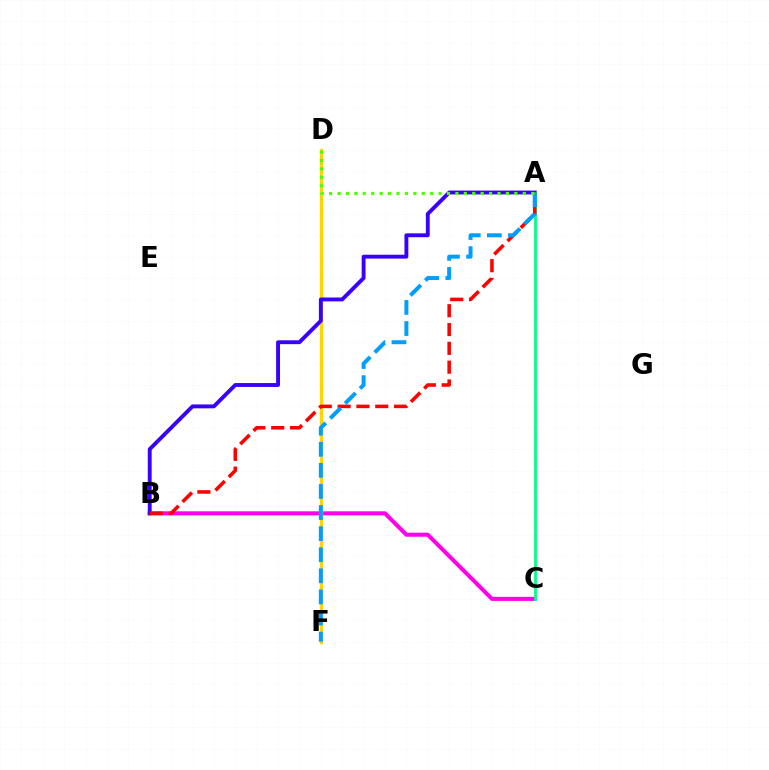{('B', 'C'): [{'color': '#ff00ed', 'line_style': 'solid', 'thickness': 2.91}], ('D', 'F'): [{'color': '#ffd500', 'line_style': 'solid', 'thickness': 2.38}], ('A', 'B'): [{'color': '#3700ff', 'line_style': 'solid', 'thickness': 2.79}, {'color': '#ff0000', 'line_style': 'dashed', 'thickness': 2.56}], ('A', 'C'): [{'color': '#00ff86', 'line_style': 'solid', 'thickness': 1.99}], ('A', 'F'): [{'color': '#009eff', 'line_style': 'dashed', 'thickness': 2.86}], ('A', 'D'): [{'color': '#4fff00', 'line_style': 'dotted', 'thickness': 2.29}]}